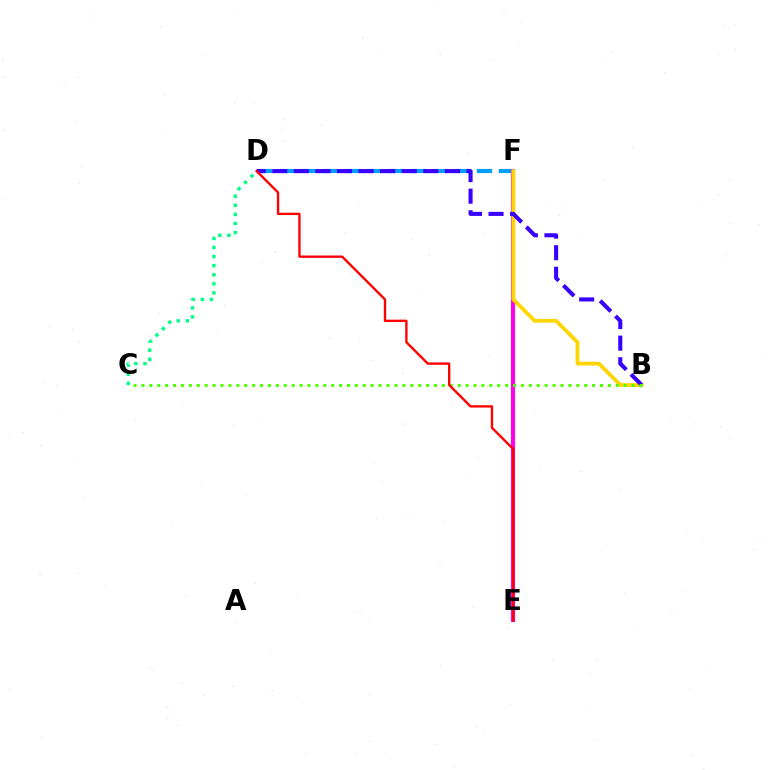{('D', 'F'): [{'color': '#009eff', 'line_style': 'dashed', 'thickness': 2.99}], ('C', 'D'): [{'color': '#00ff86', 'line_style': 'dotted', 'thickness': 2.47}], ('E', 'F'): [{'color': '#ff00ed', 'line_style': 'solid', 'thickness': 2.94}], ('B', 'F'): [{'color': '#ffd500', 'line_style': 'solid', 'thickness': 2.72}], ('B', 'D'): [{'color': '#3700ff', 'line_style': 'dashed', 'thickness': 2.93}], ('B', 'C'): [{'color': '#4fff00', 'line_style': 'dotted', 'thickness': 2.15}], ('D', 'E'): [{'color': '#ff0000', 'line_style': 'solid', 'thickness': 1.69}]}